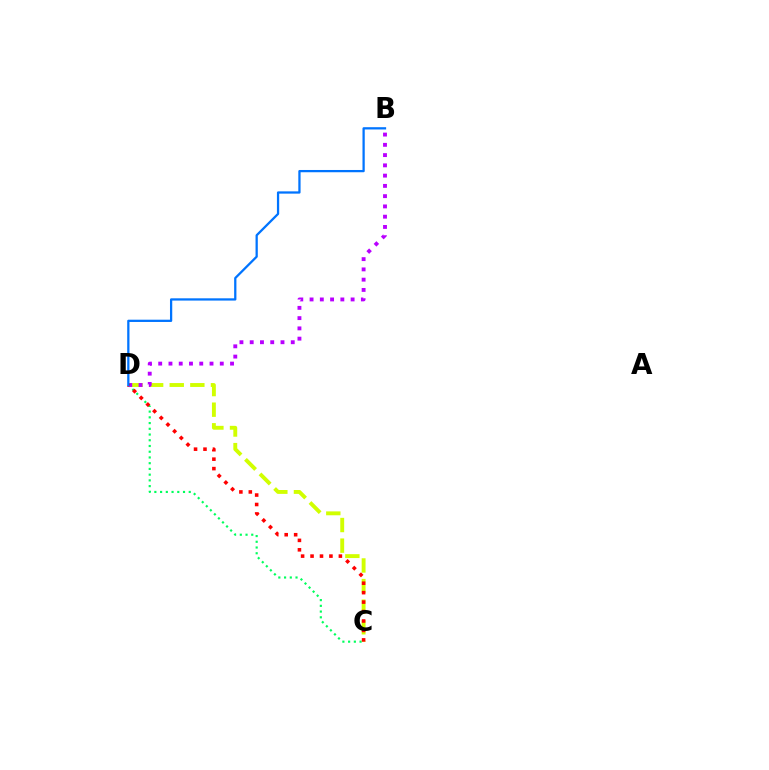{('C', 'D'): [{'color': '#d1ff00', 'line_style': 'dashed', 'thickness': 2.8}, {'color': '#00ff5c', 'line_style': 'dotted', 'thickness': 1.56}, {'color': '#ff0000', 'line_style': 'dotted', 'thickness': 2.57}], ('B', 'D'): [{'color': '#b900ff', 'line_style': 'dotted', 'thickness': 2.79}, {'color': '#0074ff', 'line_style': 'solid', 'thickness': 1.63}]}